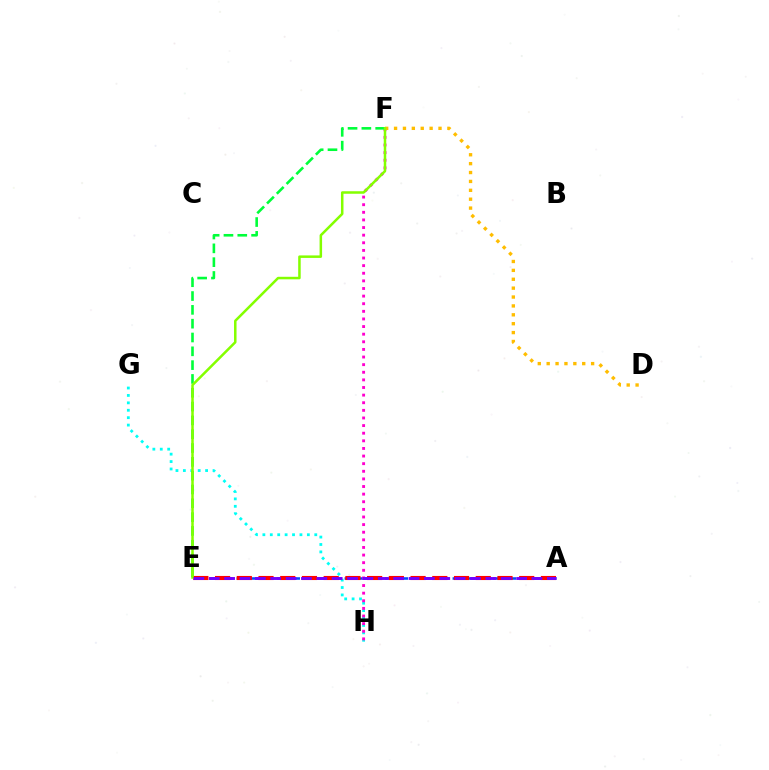{('A', 'E'): [{'color': '#004bff', 'line_style': 'dashed', 'thickness': 1.83}, {'color': '#ff0000', 'line_style': 'dashed', 'thickness': 2.95}, {'color': '#7200ff', 'line_style': 'dashed', 'thickness': 2.09}], ('G', 'H'): [{'color': '#00fff6', 'line_style': 'dotted', 'thickness': 2.01}], ('F', 'H'): [{'color': '#ff00cf', 'line_style': 'dotted', 'thickness': 2.07}], ('D', 'F'): [{'color': '#ffbd00', 'line_style': 'dotted', 'thickness': 2.42}], ('E', 'F'): [{'color': '#00ff39', 'line_style': 'dashed', 'thickness': 1.88}, {'color': '#84ff00', 'line_style': 'solid', 'thickness': 1.81}]}